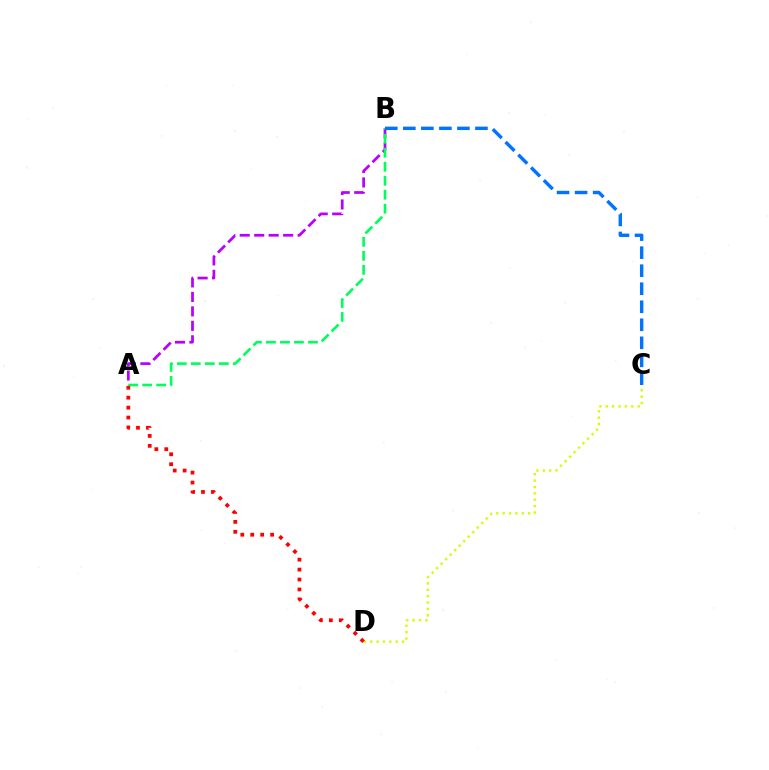{('C', 'D'): [{'color': '#d1ff00', 'line_style': 'dotted', 'thickness': 1.73}], ('A', 'B'): [{'color': '#b900ff', 'line_style': 'dashed', 'thickness': 1.97}, {'color': '#00ff5c', 'line_style': 'dashed', 'thickness': 1.9}], ('A', 'D'): [{'color': '#ff0000', 'line_style': 'dotted', 'thickness': 2.7}], ('B', 'C'): [{'color': '#0074ff', 'line_style': 'dashed', 'thickness': 2.45}]}